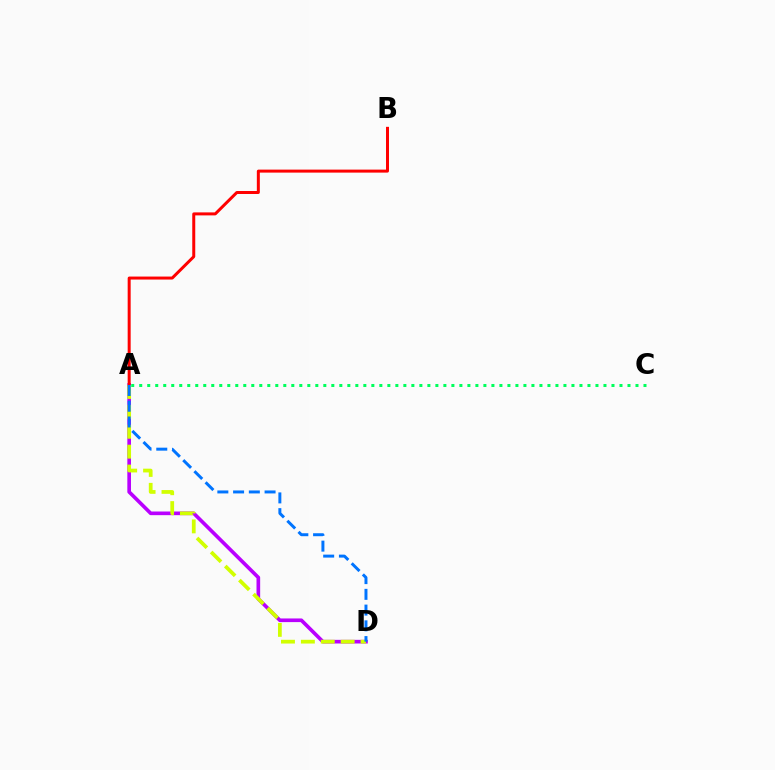{('A', 'D'): [{'color': '#b900ff', 'line_style': 'solid', 'thickness': 2.63}, {'color': '#d1ff00', 'line_style': 'dashed', 'thickness': 2.7}, {'color': '#0074ff', 'line_style': 'dashed', 'thickness': 2.14}], ('A', 'C'): [{'color': '#00ff5c', 'line_style': 'dotted', 'thickness': 2.17}], ('A', 'B'): [{'color': '#ff0000', 'line_style': 'solid', 'thickness': 2.15}]}